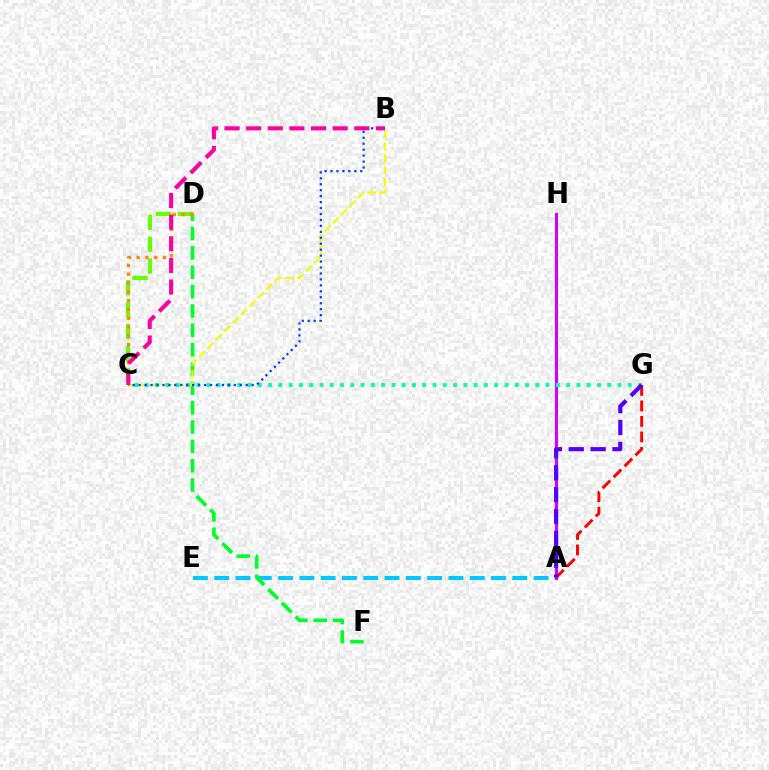{('A', 'E'): [{'color': '#00c7ff', 'line_style': 'dashed', 'thickness': 2.89}], ('D', 'F'): [{'color': '#00ff27', 'line_style': 'dashed', 'thickness': 2.63}], ('A', 'H'): [{'color': '#d600ff', 'line_style': 'solid', 'thickness': 2.2}], ('C', 'D'): [{'color': '#66ff00', 'line_style': 'dashed', 'thickness': 2.97}, {'color': '#ff8800', 'line_style': 'dotted', 'thickness': 2.39}], ('A', 'G'): [{'color': '#ff0000', 'line_style': 'dashed', 'thickness': 2.11}, {'color': '#4f00ff', 'line_style': 'dashed', 'thickness': 2.97}], ('B', 'C'): [{'color': '#eeff00', 'line_style': 'dashed', 'thickness': 1.61}, {'color': '#003fff', 'line_style': 'dotted', 'thickness': 1.62}, {'color': '#ff00a0', 'line_style': 'dashed', 'thickness': 2.94}], ('C', 'G'): [{'color': '#00ffaf', 'line_style': 'dotted', 'thickness': 2.79}]}